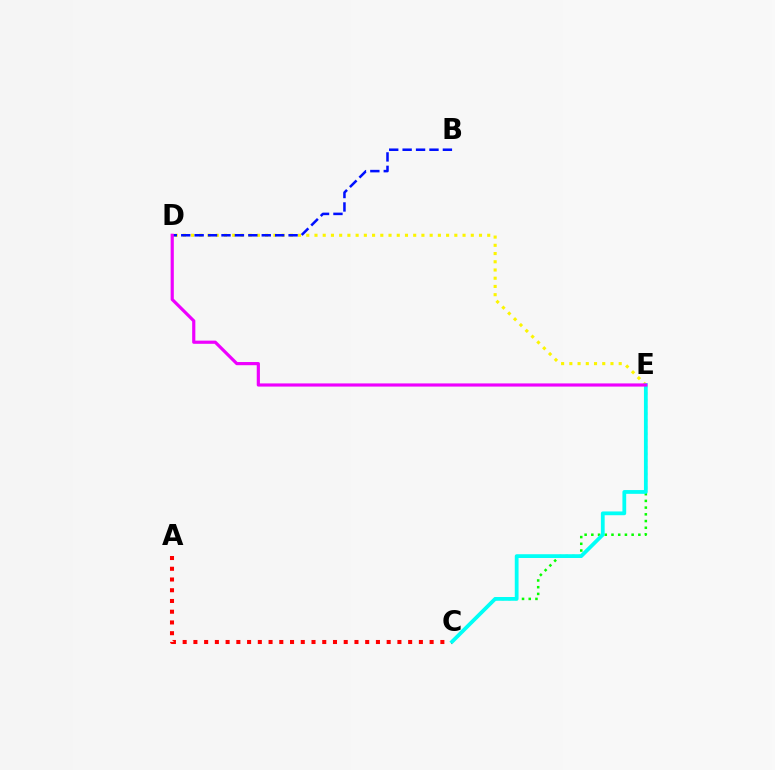{('A', 'C'): [{'color': '#ff0000', 'line_style': 'dotted', 'thickness': 2.92}], ('C', 'E'): [{'color': '#08ff00', 'line_style': 'dotted', 'thickness': 1.82}, {'color': '#00fff6', 'line_style': 'solid', 'thickness': 2.72}], ('D', 'E'): [{'color': '#fcf500', 'line_style': 'dotted', 'thickness': 2.23}, {'color': '#ee00ff', 'line_style': 'solid', 'thickness': 2.29}], ('B', 'D'): [{'color': '#0010ff', 'line_style': 'dashed', 'thickness': 1.82}]}